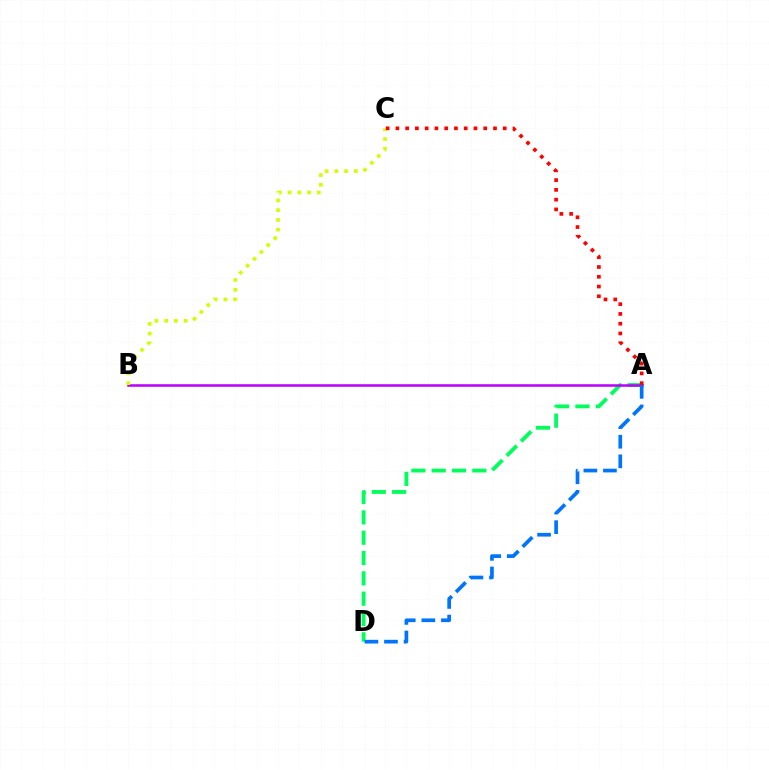{('A', 'D'): [{'color': '#00ff5c', 'line_style': 'dashed', 'thickness': 2.76}, {'color': '#0074ff', 'line_style': 'dashed', 'thickness': 2.66}], ('A', 'B'): [{'color': '#b900ff', 'line_style': 'solid', 'thickness': 1.83}], ('B', 'C'): [{'color': '#d1ff00', 'line_style': 'dotted', 'thickness': 2.65}], ('A', 'C'): [{'color': '#ff0000', 'line_style': 'dotted', 'thickness': 2.65}]}